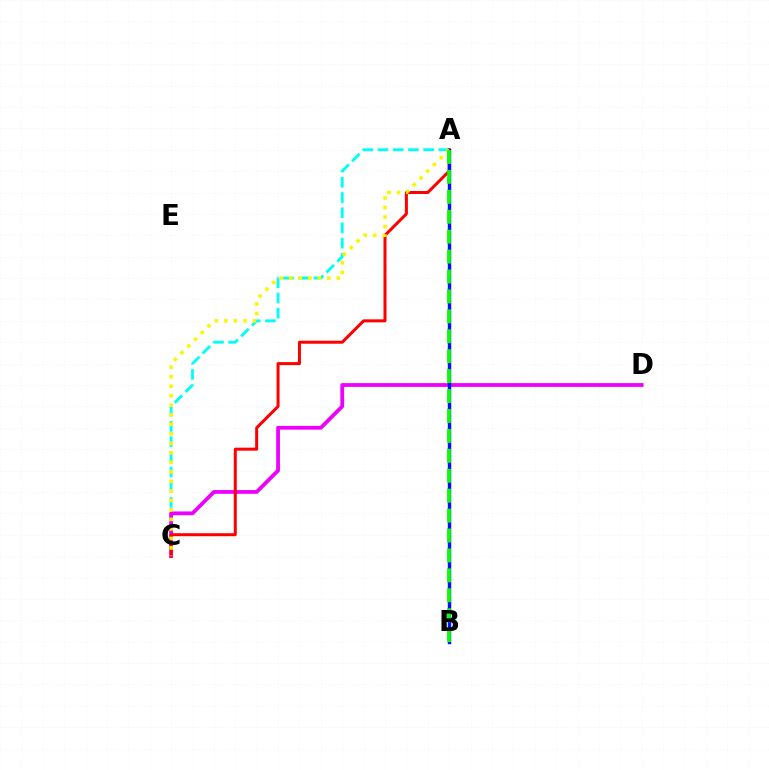{('A', 'C'): [{'color': '#00fff6', 'line_style': 'dashed', 'thickness': 2.07}, {'color': '#ff0000', 'line_style': 'solid', 'thickness': 2.16}, {'color': '#fcf500', 'line_style': 'dotted', 'thickness': 2.58}], ('C', 'D'): [{'color': '#ee00ff', 'line_style': 'solid', 'thickness': 2.72}], ('A', 'B'): [{'color': '#0010ff', 'line_style': 'solid', 'thickness': 2.48}, {'color': '#08ff00', 'line_style': 'dashed', 'thickness': 2.71}]}